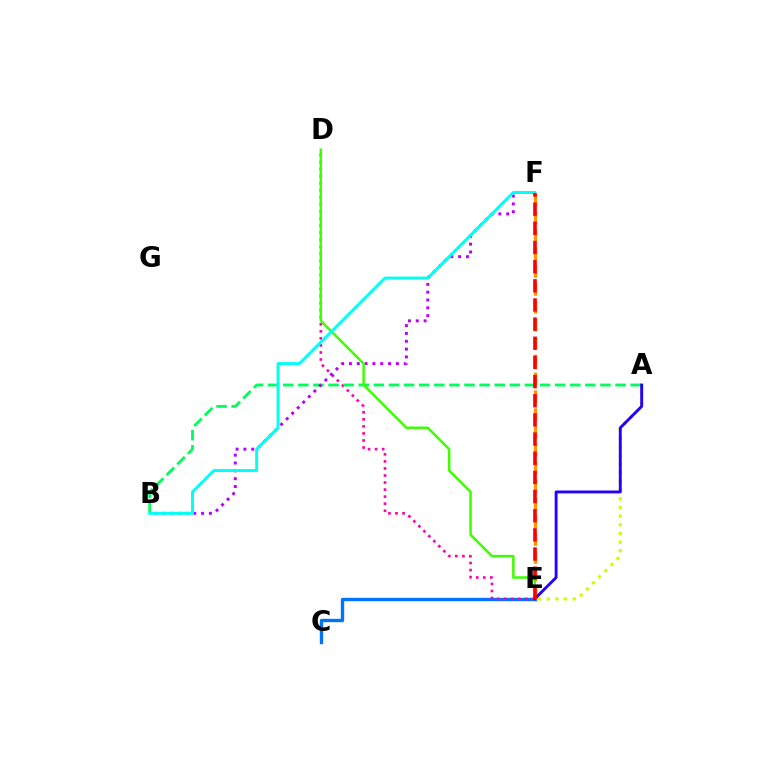{('C', 'E'): [{'color': '#0074ff', 'line_style': 'solid', 'thickness': 2.42}], ('D', 'E'): [{'color': '#ff00ac', 'line_style': 'dotted', 'thickness': 1.92}, {'color': '#3dff00', 'line_style': 'solid', 'thickness': 1.81}], ('A', 'E'): [{'color': '#d1ff00', 'line_style': 'dotted', 'thickness': 2.35}, {'color': '#2500ff', 'line_style': 'solid', 'thickness': 2.08}], ('A', 'B'): [{'color': '#00ff5c', 'line_style': 'dashed', 'thickness': 2.05}], ('B', 'F'): [{'color': '#b900ff', 'line_style': 'dotted', 'thickness': 2.13}, {'color': '#00fff6', 'line_style': 'solid', 'thickness': 2.14}], ('E', 'F'): [{'color': '#ff9400', 'line_style': 'dashed', 'thickness': 2.43}, {'color': '#ff0000', 'line_style': 'dashed', 'thickness': 2.6}]}